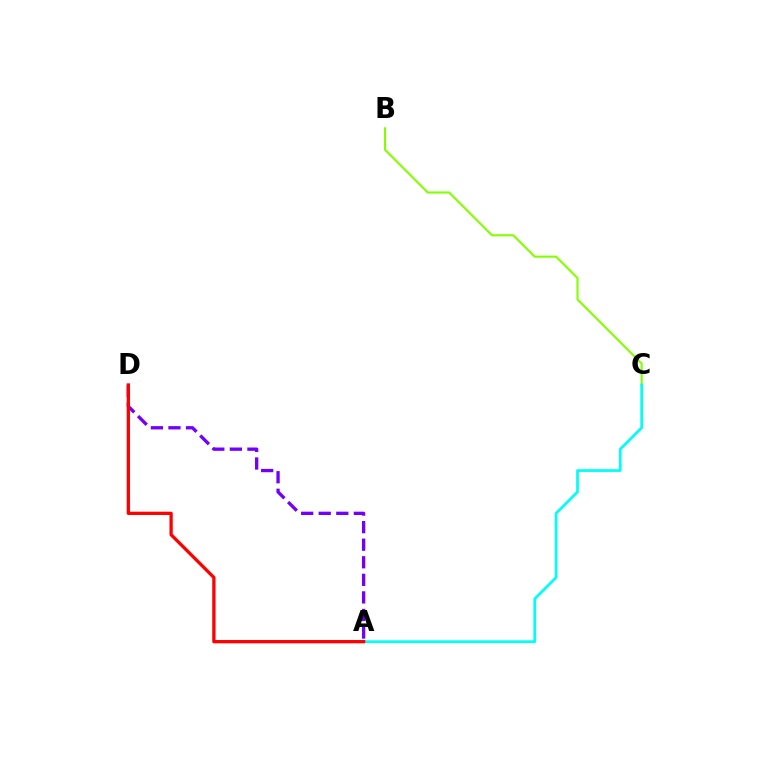{('A', 'D'): [{'color': '#7200ff', 'line_style': 'dashed', 'thickness': 2.39}, {'color': '#ff0000', 'line_style': 'solid', 'thickness': 2.37}], ('B', 'C'): [{'color': '#84ff00', 'line_style': 'solid', 'thickness': 1.52}], ('A', 'C'): [{'color': '#00fff6', 'line_style': 'solid', 'thickness': 1.97}]}